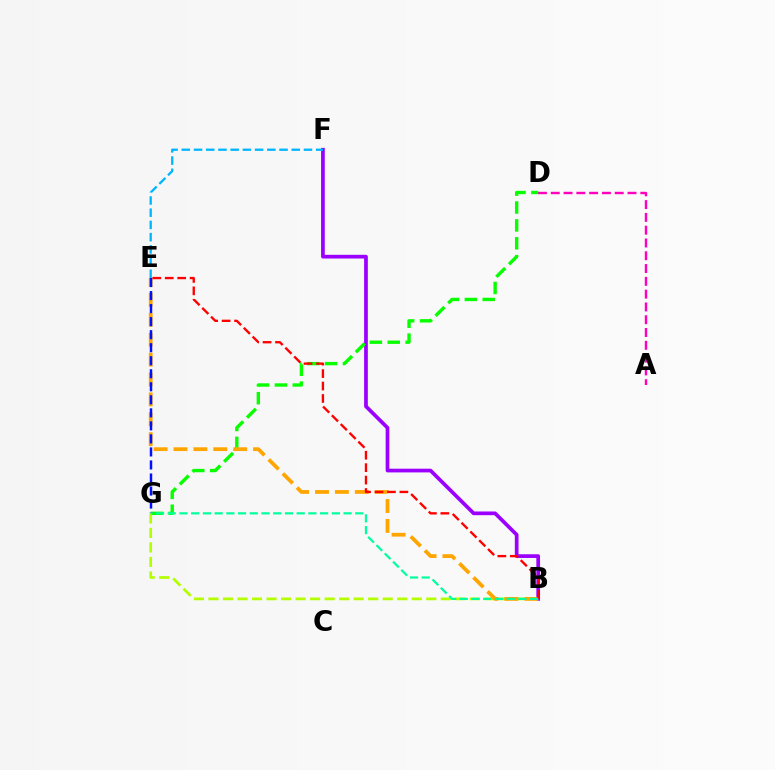{('A', 'D'): [{'color': '#ff00bd', 'line_style': 'dashed', 'thickness': 1.74}], ('B', 'F'): [{'color': '#9b00ff', 'line_style': 'solid', 'thickness': 2.67}], ('D', 'G'): [{'color': '#08ff00', 'line_style': 'dashed', 'thickness': 2.43}], ('B', 'G'): [{'color': '#b3ff00', 'line_style': 'dashed', 'thickness': 1.97}, {'color': '#00ff9d', 'line_style': 'dashed', 'thickness': 1.59}], ('B', 'E'): [{'color': '#ffa500', 'line_style': 'dashed', 'thickness': 2.7}, {'color': '#ff0000', 'line_style': 'dashed', 'thickness': 1.69}], ('E', 'F'): [{'color': '#00b5ff', 'line_style': 'dashed', 'thickness': 1.66}], ('E', 'G'): [{'color': '#0010ff', 'line_style': 'dashed', 'thickness': 1.77}]}